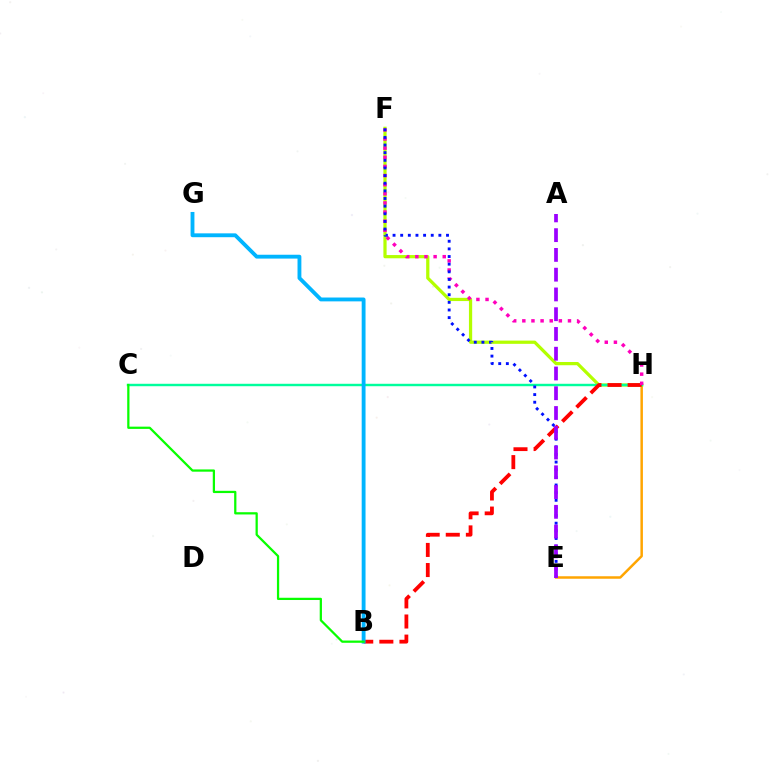{('E', 'H'): [{'color': '#ffa500', 'line_style': 'solid', 'thickness': 1.79}], ('F', 'H'): [{'color': '#b3ff00', 'line_style': 'solid', 'thickness': 2.33}, {'color': '#ff00bd', 'line_style': 'dotted', 'thickness': 2.48}], ('C', 'H'): [{'color': '#00ff9d', 'line_style': 'solid', 'thickness': 1.75}], ('B', 'H'): [{'color': '#ff0000', 'line_style': 'dashed', 'thickness': 2.73}], ('B', 'G'): [{'color': '#00b5ff', 'line_style': 'solid', 'thickness': 2.77}], ('B', 'C'): [{'color': '#08ff00', 'line_style': 'solid', 'thickness': 1.62}], ('E', 'F'): [{'color': '#0010ff', 'line_style': 'dotted', 'thickness': 2.07}], ('A', 'E'): [{'color': '#9b00ff', 'line_style': 'dashed', 'thickness': 2.68}]}